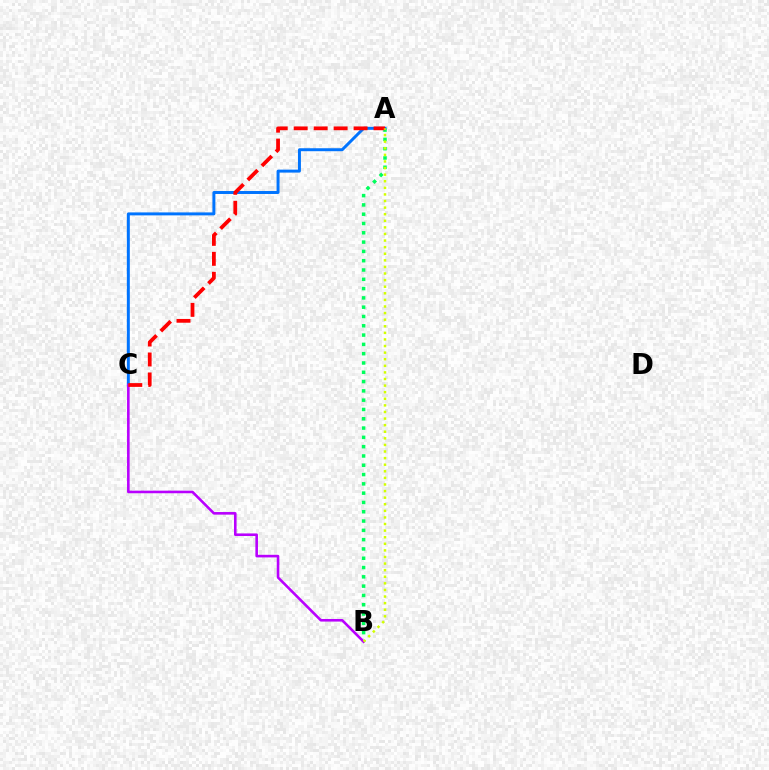{('A', 'B'): [{'color': '#00ff5c', 'line_style': 'dotted', 'thickness': 2.53}, {'color': '#d1ff00', 'line_style': 'dotted', 'thickness': 1.79}], ('A', 'C'): [{'color': '#0074ff', 'line_style': 'solid', 'thickness': 2.13}, {'color': '#ff0000', 'line_style': 'dashed', 'thickness': 2.71}], ('B', 'C'): [{'color': '#b900ff', 'line_style': 'solid', 'thickness': 1.87}]}